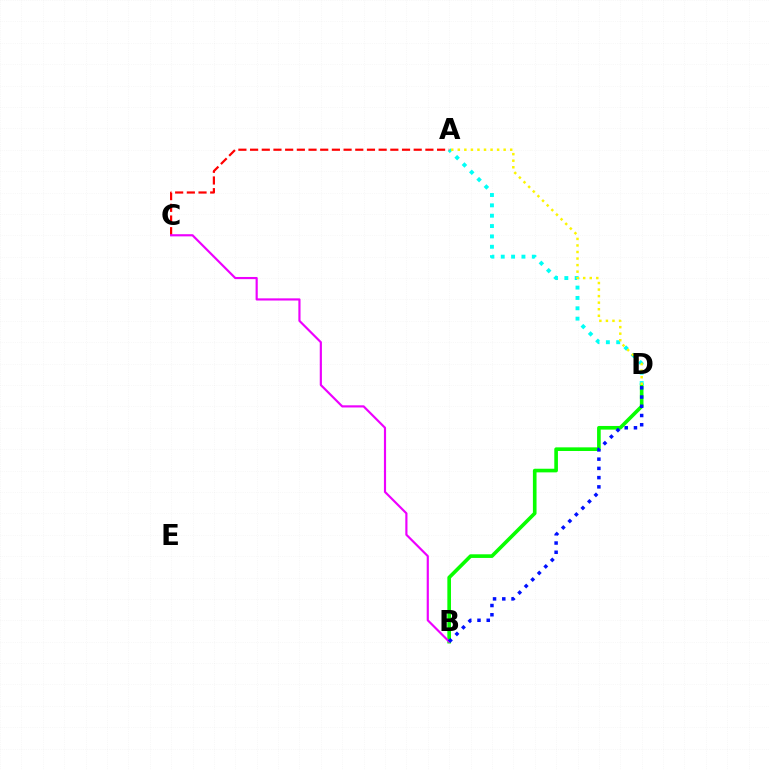{('B', 'D'): [{'color': '#08ff00', 'line_style': 'solid', 'thickness': 2.62}, {'color': '#0010ff', 'line_style': 'dotted', 'thickness': 2.51}], ('A', 'D'): [{'color': '#00fff6', 'line_style': 'dotted', 'thickness': 2.81}, {'color': '#fcf500', 'line_style': 'dotted', 'thickness': 1.78}], ('A', 'C'): [{'color': '#ff0000', 'line_style': 'dashed', 'thickness': 1.59}], ('B', 'C'): [{'color': '#ee00ff', 'line_style': 'solid', 'thickness': 1.56}]}